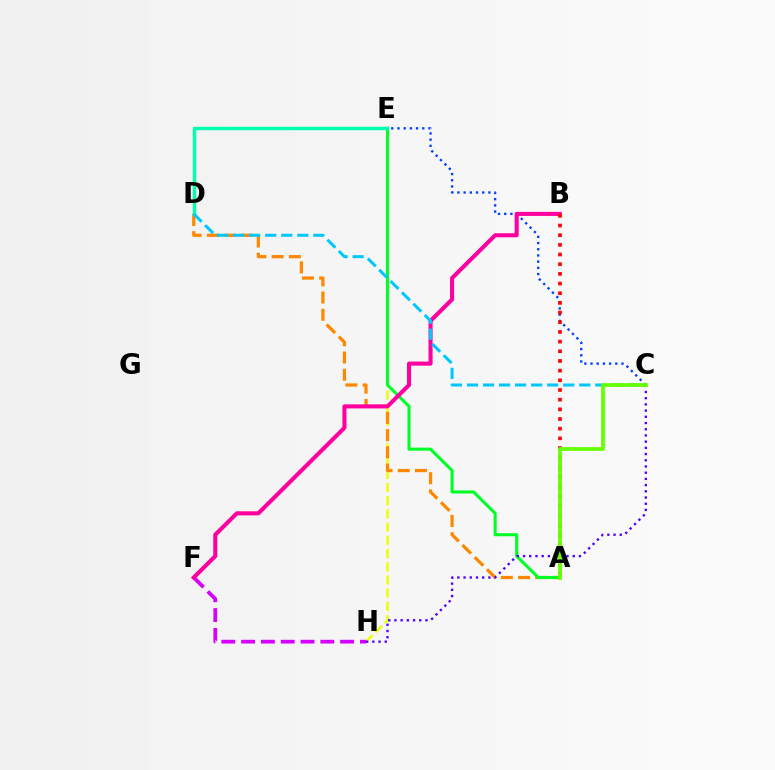{('E', 'H'): [{'color': '#eeff00', 'line_style': 'dashed', 'thickness': 1.79}], ('A', 'D'): [{'color': '#ff8800', 'line_style': 'dashed', 'thickness': 2.34}], ('A', 'E'): [{'color': '#00ff27', 'line_style': 'solid', 'thickness': 2.22}], ('C', 'E'): [{'color': '#003fff', 'line_style': 'dotted', 'thickness': 1.68}], ('F', 'H'): [{'color': '#d600ff', 'line_style': 'dashed', 'thickness': 2.69}], ('B', 'F'): [{'color': '#ff00a0', 'line_style': 'solid', 'thickness': 2.94}], ('A', 'B'): [{'color': '#ff0000', 'line_style': 'dotted', 'thickness': 2.63}], ('D', 'E'): [{'color': '#00ffaf', 'line_style': 'solid', 'thickness': 2.48}], ('C', 'D'): [{'color': '#00c7ff', 'line_style': 'dashed', 'thickness': 2.18}], ('C', 'H'): [{'color': '#4f00ff', 'line_style': 'dotted', 'thickness': 1.69}], ('A', 'C'): [{'color': '#66ff00', 'line_style': 'solid', 'thickness': 2.69}]}